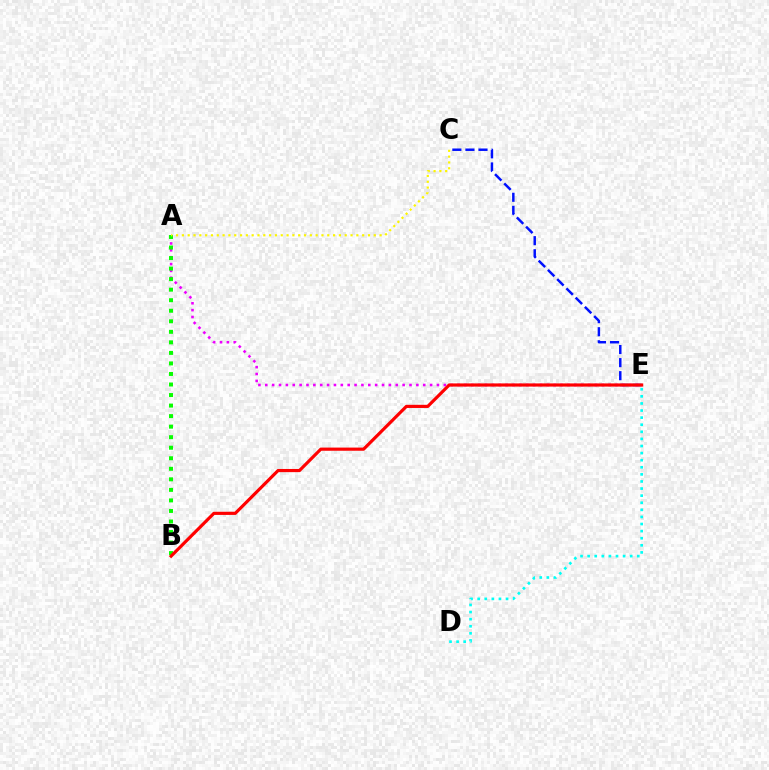{('C', 'E'): [{'color': '#0010ff', 'line_style': 'dashed', 'thickness': 1.78}], ('A', 'E'): [{'color': '#ee00ff', 'line_style': 'dotted', 'thickness': 1.87}], ('D', 'E'): [{'color': '#00fff6', 'line_style': 'dotted', 'thickness': 1.93}], ('A', 'B'): [{'color': '#08ff00', 'line_style': 'dotted', 'thickness': 2.86}], ('B', 'E'): [{'color': '#ff0000', 'line_style': 'solid', 'thickness': 2.28}], ('A', 'C'): [{'color': '#fcf500', 'line_style': 'dotted', 'thickness': 1.58}]}